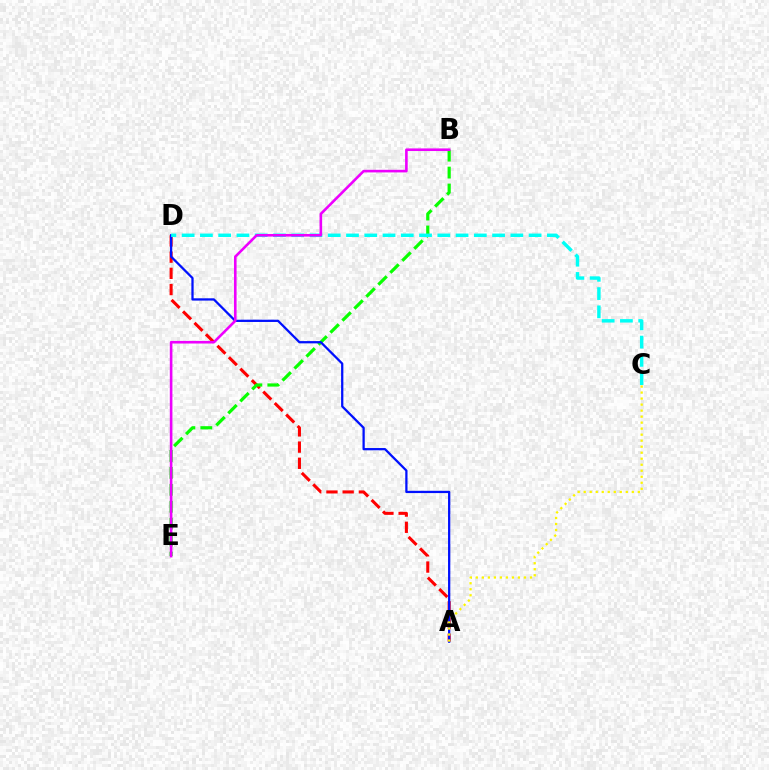{('A', 'D'): [{'color': '#ff0000', 'line_style': 'dashed', 'thickness': 2.2}, {'color': '#0010ff', 'line_style': 'solid', 'thickness': 1.63}], ('B', 'E'): [{'color': '#08ff00', 'line_style': 'dashed', 'thickness': 2.3}, {'color': '#ee00ff', 'line_style': 'solid', 'thickness': 1.88}], ('A', 'C'): [{'color': '#fcf500', 'line_style': 'dotted', 'thickness': 1.63}], ('C', 'D'): [{'color': '#00fff6', 'line_style': 'dashed', 'thickness': 2.48}]}